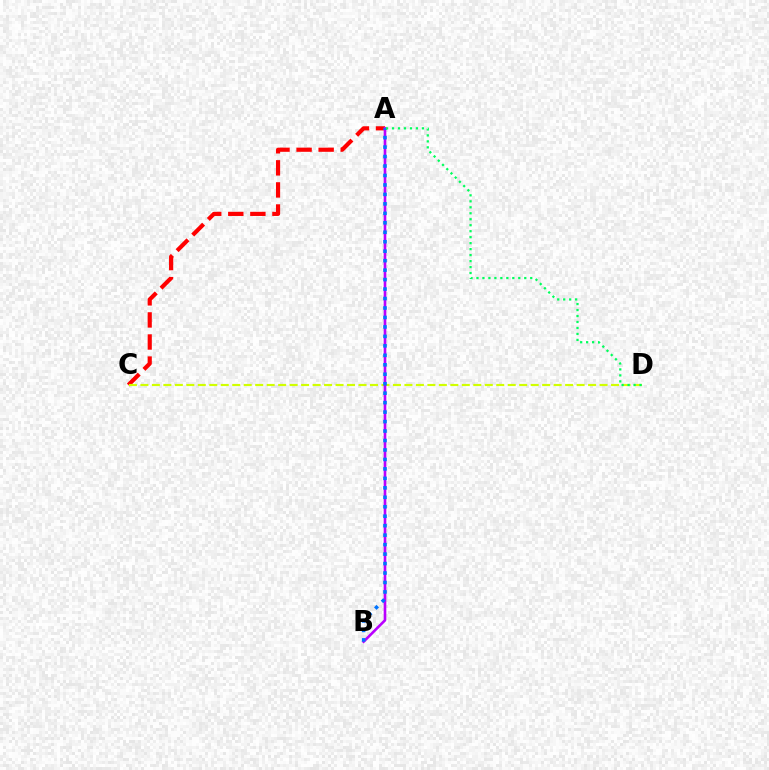{('A', 'C'): [{'color': '#ff0000', 'line_style': 'dashed', 'thickness': 3.0}], ('C', 'D'): [{'color': '#d1ff00', 'line_style': 'dashed', 'thickness': 1.56}], ('A', 'B'): [{'color': '#b900ff', 'line_style': 'solid', 'thickness': 1.89}, {'color': '#0074ff', 'line_style': 'dotted', 'thickness': 2.57}], ('A', 'D'): [{'color': '#00ff5c', 'line_style': 'dotted', 'thickness': 1.62}]}